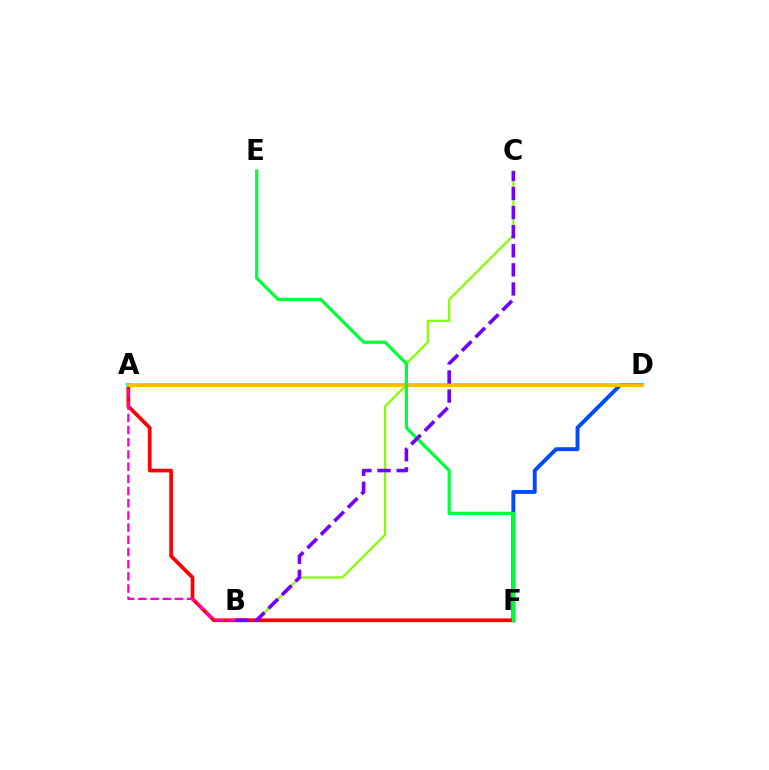{('B', 'C'): [{'color': '#84ff00', 'line_style': 'solid', 'thickness': 1.58}, {'color': '#7200ff', 'line_style': 'dashed', 'thickness': 2.59}], ('A', 'F'): [{'color': '#ff0000', 'line_style': 'solid', 'thickness': 2.67}], ('A', 'B'): [{'color': '#ff00cf', 'line_style': 'dashed', 'thickness': 1.66}], ('D', 'F'): [{'color': '#004bff', 'line_style': 'solid', 'thickness': 2.82}], ('A', 'D'): [{'color': '#00fff6', 'line_style': 'solid', 'thickness': 2.61}, {'color': '#ffbd00', 'line_style': 'solid', 'thickness': 2.2}], ('E', 'F'): [{'color': '#00ff39', 'line_style': 'solid', 'thickness': 2.31}]}